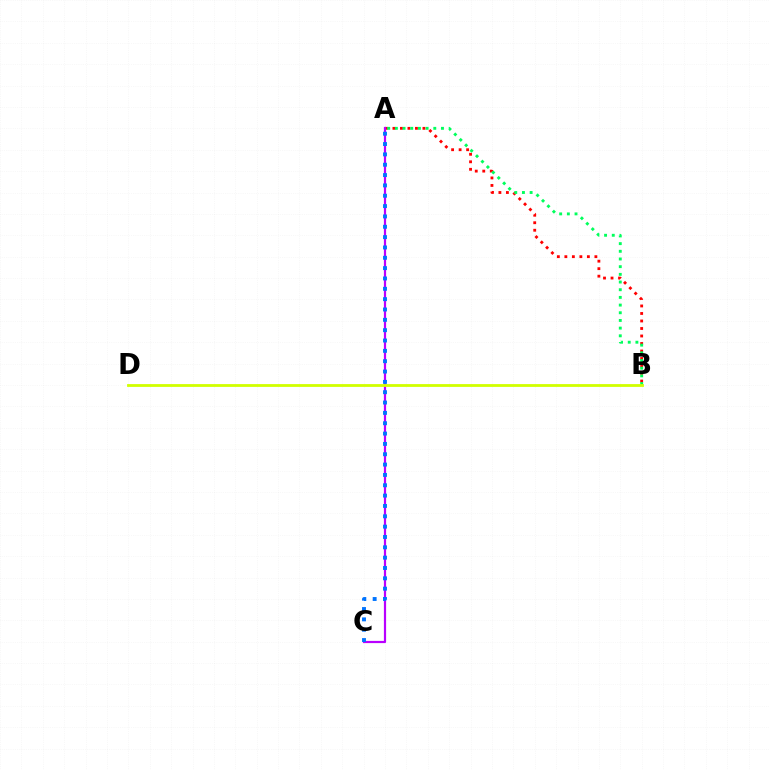{('A', 'B'): [{'color': '#ff0000', 'line_style': 'dotted', 'thickness': 2.04}, {'color': '#00ff5c', 'line_style': 'dotted', 'thickness': 2.09}], ('A', 'C'): [{'color': '#b900ff', 'line_style': 'solid', 'thickness': 1.59}, {'color': '#0074ff', 'line_style': 'dotted', 'thickness': 2.81}], ('B', 'D'): [{'color': '#d1ff00', 'line_style': 'solid', 'thickness': 2.02}]}